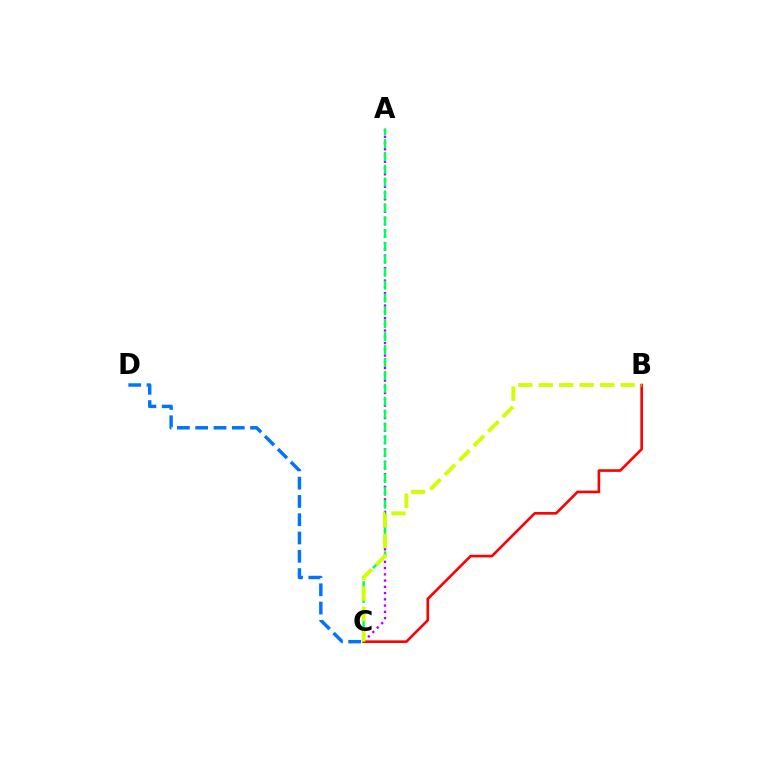{('A', 'C'): [{'color': '#b900ff', 'line_style': 'dotted', 'thickness': 1.7}, {'color': '#00ff5c', 'line_style': 'dashed', 'thickness': 1.75}], ('B', 'C'): [{'color': '#ff0000', 'line_style': 'solid', 'thickness': 1.89}, {'color': '#d1ff00', 'line_style': 'dashed', 'thickness': 2.78}], ('C', 'D'): [{'color': '#0074ff', 'line_style': 'dashed', 'thickness': 2.48}]}